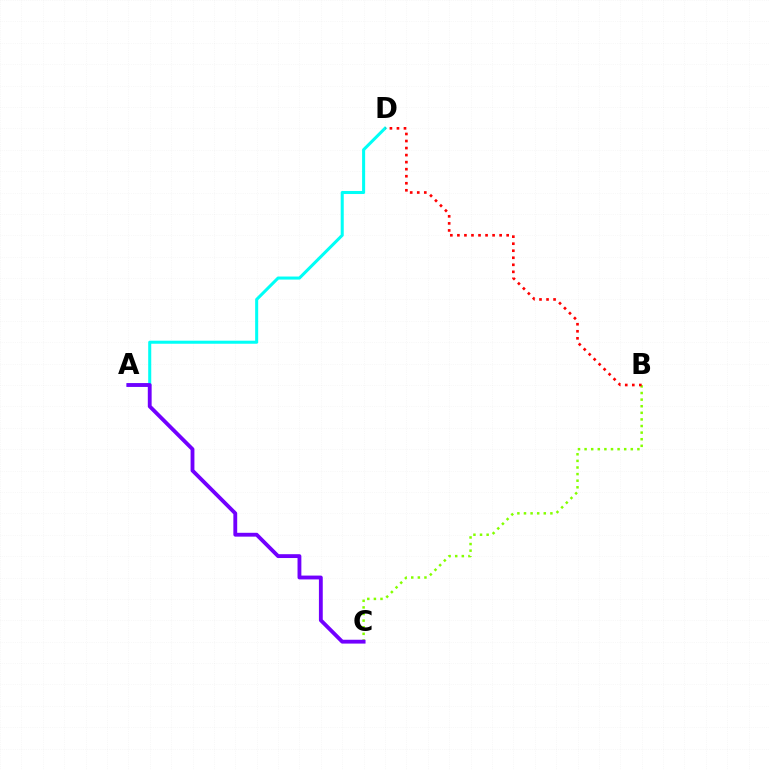{('B', 'C'): [{'color': '#84ff00', 'line_style': 'dotted', 'thickness': 1.79}], ('A', 'D'): [{'color': '#00fff6', 'line_style': 'solid', 'thickness': 2.19}], ('A', 'C'): [{'color': '#7200ff', 'line_style': 'solid', 'thickness': 2.76}], ('B', 'D'): [{'color': '#ff0000', 'line_style': 'dotted', 'thickness': 1.91}]}